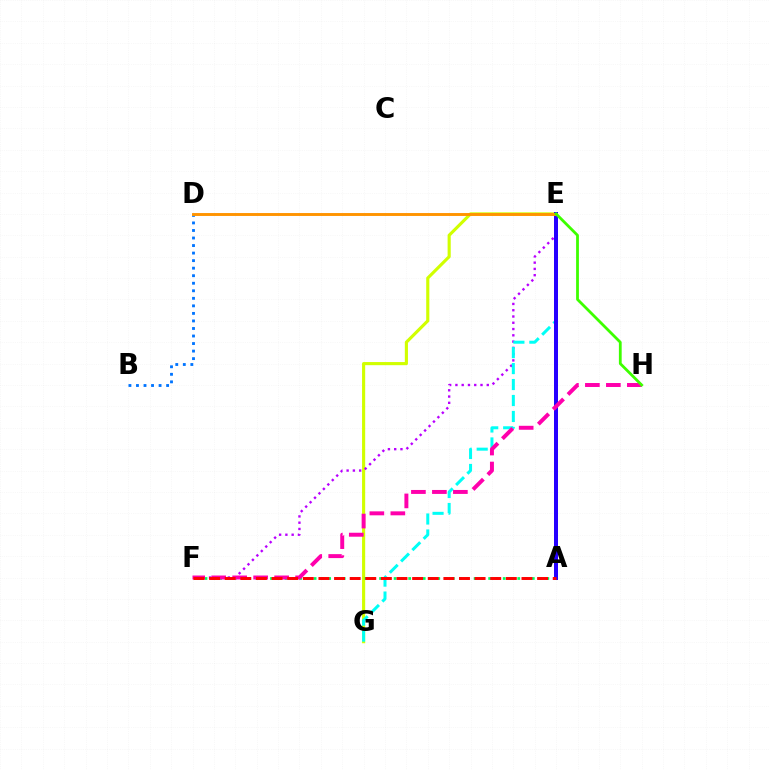{('E', 'G'): [{'color': '#d1ff00', 'line_style': 'solid', 'thickness': 2.25}, {'color': '#00fff6', 'line_style': 'dashed', 'thickness': 2.17}], ('E', 'F'): [{'color': '#b900ff', 'line_style': 'dotted', 'thickness': 1.7}], ('A', 'F'): [{'color': '#00ff5c', 'line_style': 'dotted', 'thickness': 1.98}, {'color': '#ff0000', 'line_style': 'dashed', 'thickness': 2.12}], ('B', 'D'): [{'color': '#0074ff', 'line_style': 'dotted', 'thickness': 2.05}], ('A', 'E'): [{'color': '#2500ff', 'line_style': 'solid', 'thickness': 2.88}], ('D', 'E'): [{'color': '#ff9400', 'line_style': 'solid', 'thickness': 2.09}], ('F', 'H'): [{'color': '#ff00ac', 'line_style': 'dashed', 'thickness': 2.85}], ('E', 'H'): [{'color': '#3dff00', 'line_style': 'solid', 'thickness': 2.01}]}